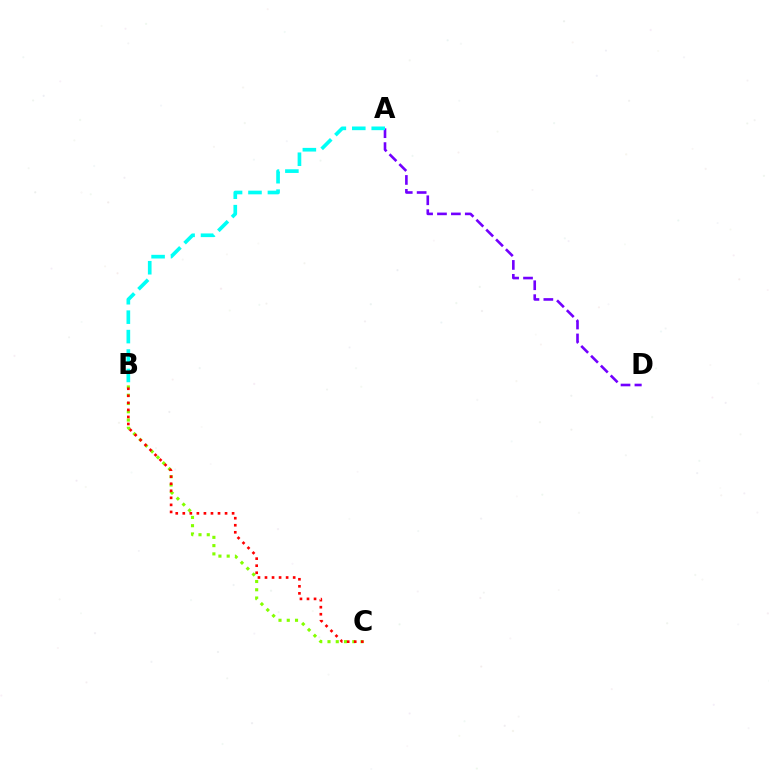{('B', 'C'): [{'color': '#84ff00', 'line_style': 'dotted', 'thickness': 2.25}, {'color': '#ff0000', 'line_style': 'dotted', 'thickness': 1.91}], ('A', 'D'): [{'color': '#7200ff', 'line_style': 'dashed', 'thickness': 1.89}], ('A', 'B'): [{'color': '#00fff6', 'line_style': 'dashed', 'thickness': 2.64}]}